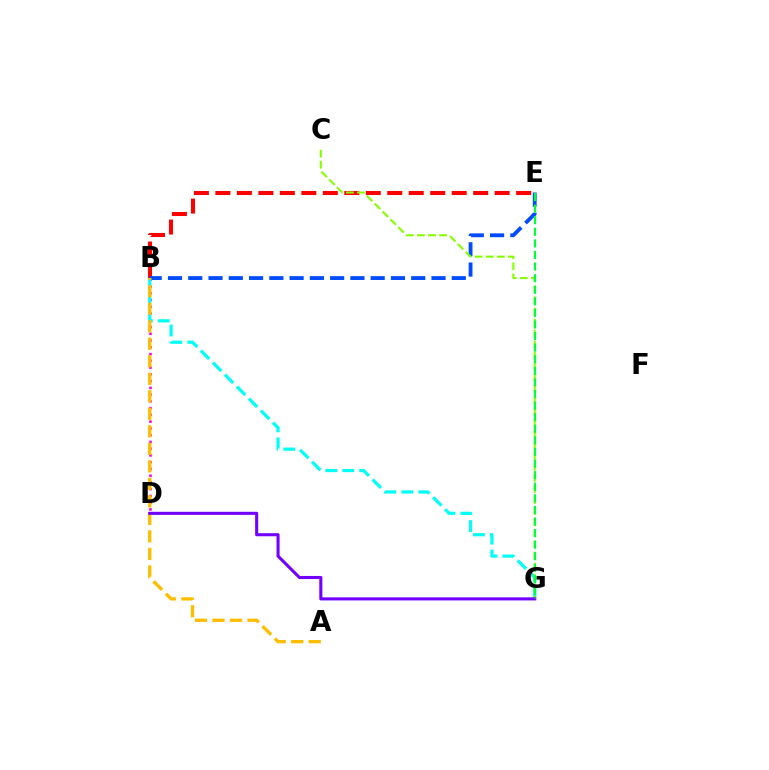{('B', 'D'): [{'color': '#ff00cf', 'line_style': 'dotted', 'thickness': 1.84}], ('B', 'E'): [{'color': '#ff0000', 'line_style': 'dashed', 'thickness': 2.92}, {'color': '#004bff', 'line_style': 'dashed', 'thickness': 2.75}], ('B', 'G'): [{'color': '#00fff6', 'line_style': 'dashed', 'thickness': 2.31}], ('C', 'G'): [{'color': '#84ff00', 'line_style': 'dashed', 'thickness': 1.51}], ('A', 'B'): [{'color': '#ffbd00', 'line_style': 'dashed', 'thickness': 2.38}], ('D', 'G'): [{'color': '#7200ff', 'line_style': 'solid', 'thickness': 2.21}], ('E', 'G'): [{'color': '#00ff39', 'line_style': 'dashed', 'thickness': 1.57}]}